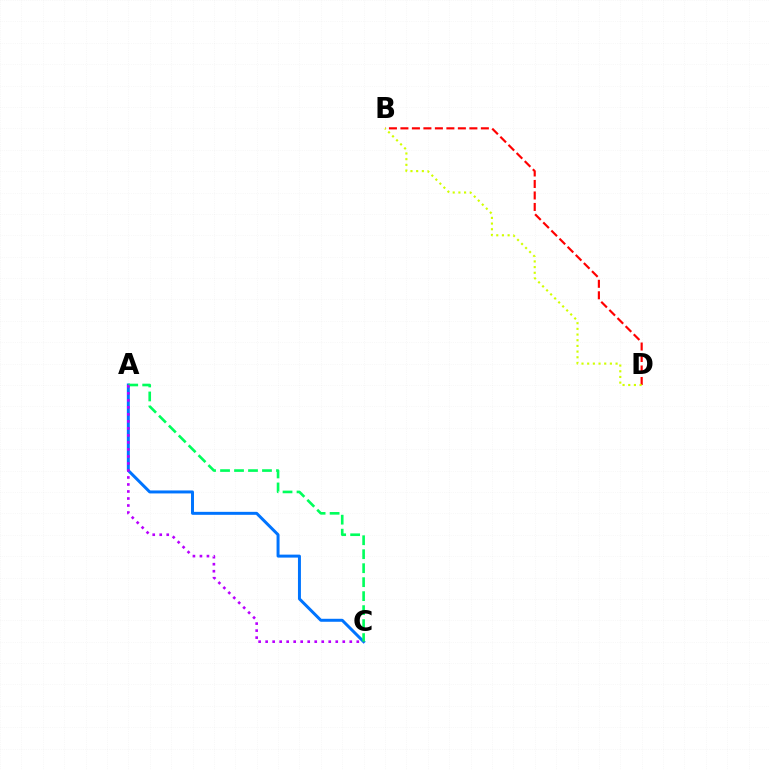{('A', 'C'): [{'color': '#0074ff', 'line_style': 'solid', 'thickness': 2.14}, {'color': '#00ff5c', 'line_style': 'dashed', 'thickness': 1.9}, {'color': '#b900ff', 'line_style': 'dotted', 'thickness': 1.9}], ('B', 'D'): [{'color': '#ff0000', 'line_style': 'dashed', 'thickness': 1.56}, {'color': '#d1ff00', 'line_style': 'dotted', 'thickness': 1.54}]}